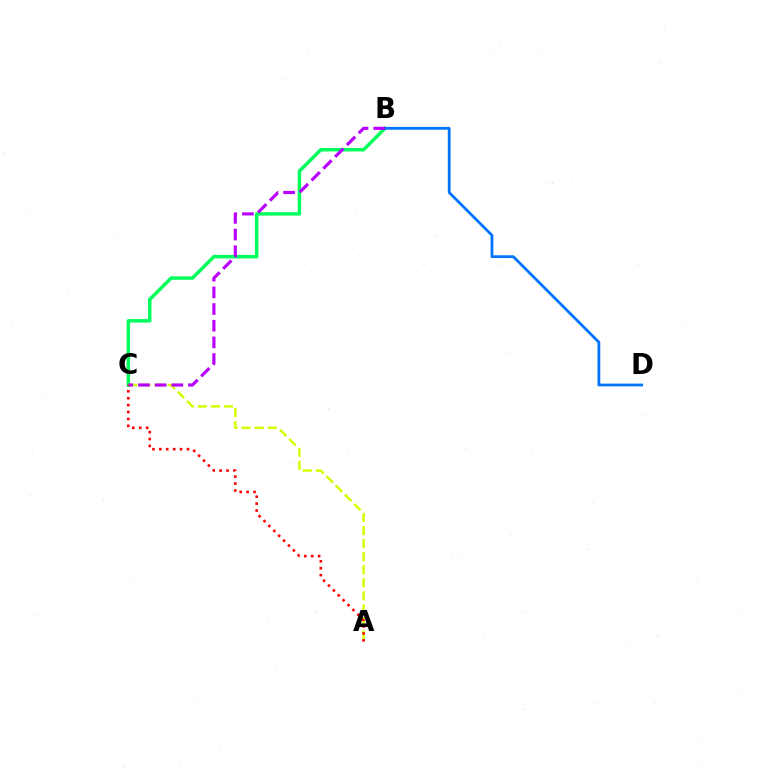{('B', 'C'): [{'color': '#00ff5c', 'line_style': 'solid', 'thickness': 2.51}, {'color': '#b900ff', 'line_style': 'dashed', 'thickness': 2.26}], ('A', 'C'): [{'color': '#d1ff00', 'line_style': 'dashed', 'thickness': 1.77}, {'color': '#ff0000', 'line_style': 'dotted', 'thickness': 1.88}], ('B', 'D'): [{'color': '#0074ff', 'line_style': 'solid', 'thickness': 2.01}]}